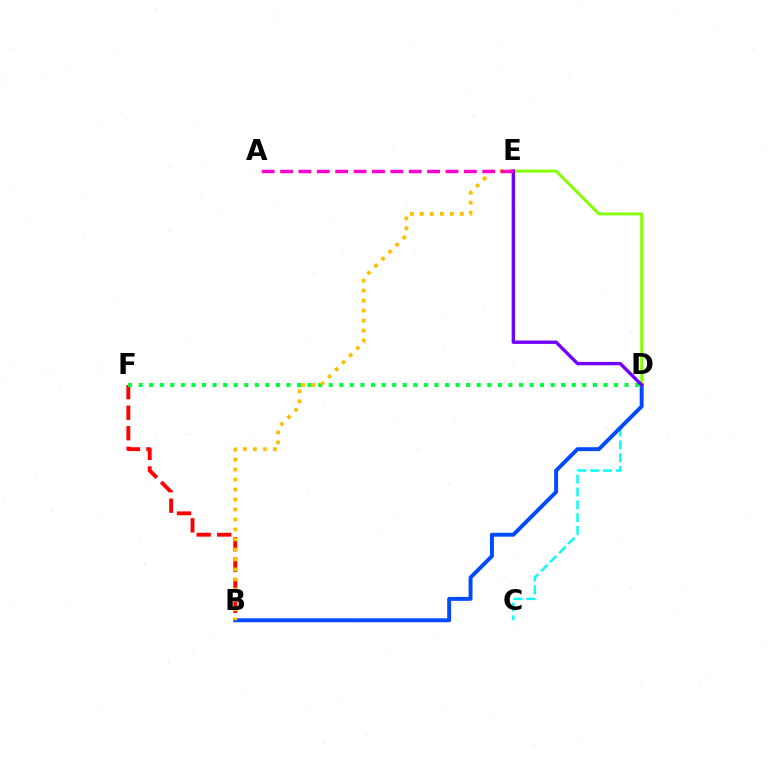{('B', 'F'): [{'color': '#ff0000', 'line_style': 'dashed', 'thickness': 2.79}], ('D', 'F'): [{'color': '#00ff39', 'line_style': 'dotted', 'thickness': 2.87}], ('C', 'D'): [{'color': '#00fff6', 'line_style': 'dashed', 'thickness': 1.75}], ('B', 'D'): [{'color': '#004bff', 'line_style': 'solid', 'thickness': 2.83}], ('D', 'E'): [{'color': '#84ff00', 'line_style': 'solid', 'thickness': 2.09}, {'color': '#7200ff', 'line_style': 'solid', 'thickness': 2.43}], ('B', 'E'): [{'color': '#ffbd00', 'line_style': 'dotted', 'thickness': 2.71}], ('A', 'E'): [{'color': '#ff00cf', 'line_style': 'dashed', 'thickness': 2.5}]}